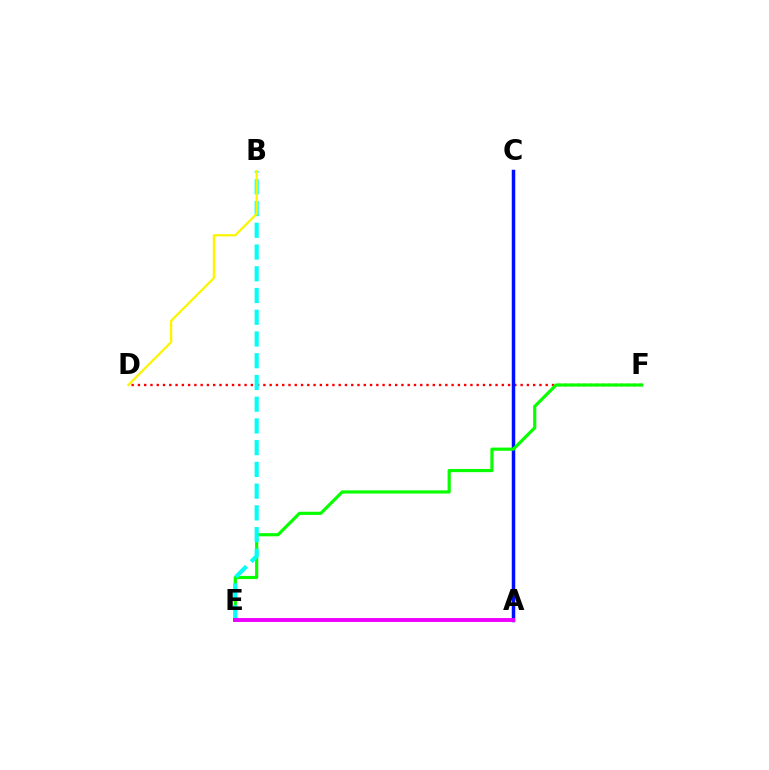{('D', 'F'): [{'color': '#ff0000', 'line_style': 'dotted', 'thickness': 1.7}], ('A', 'C'): [{'color': '#0010ff', 'line_style': 'solid', 'thickness': 2.51}], ('E', 'F'): [{'color': '#08ff00', 'line_style': 'solid', 'thickness': 2.28}], ('B', 'E'): [{'color': '#00fff6', 'line_style': 'dashed', 'thickness': 2.95}], ('A', 'E'): [{'color': '#ee00ff', 'line_style': 'solid', 'thickness': 2.81}], ('B', 'D'): [{'color': '#fcf500', 'line_style': 'solid', 'thickness': 1.63}]}